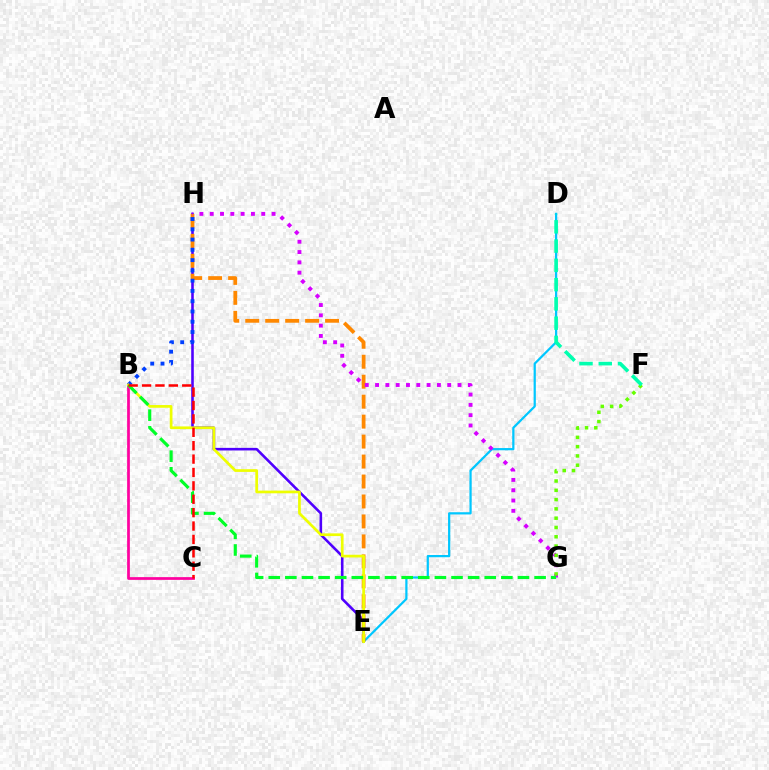{('E', 'H'): [{'color': '#4f00ff', 'line_style': 'solid', 'thickness': 1.86}, {'color': '#ff8800', 'line_style': 'dashed', 'thickness': 2.71}], ('D', 'E'): [{'color': '#00c7ff', 'line_style': 'solid', 'thickness': 1.61}], ('G', 'H'): [{'color': '#d600ff', 'line_style': 'dotted', 'thickness': 2.8}], ('B', 'H'): [{'color': '#003fff', 'line_style': 'dotted', 'thickness': 2.79}], ('B', 'C'): [{'color': '#ff00a0', 'line_style': 'solid', 'thickness': 1.96}, {'color': '#ff0000', 'line_style': 'dashed', 'thickness': 1.82}], ('F', 'G'): [{'color': '#66ff00', 'line_style': 'dotted', 'thickness': 2.52}], ('B', 'E'): [{'color': '#eeff00', 'line_style': 'solid', 'thickness': 1.95}], ('B', 'G'): [{'color': '#00ff27', 'line_style': 'dashed', 'thickness': 2.26}], ('D', 'F'): [{'color': '#00ffaf', 'line_style': 'dashed', 'thickness': 2.62}]}